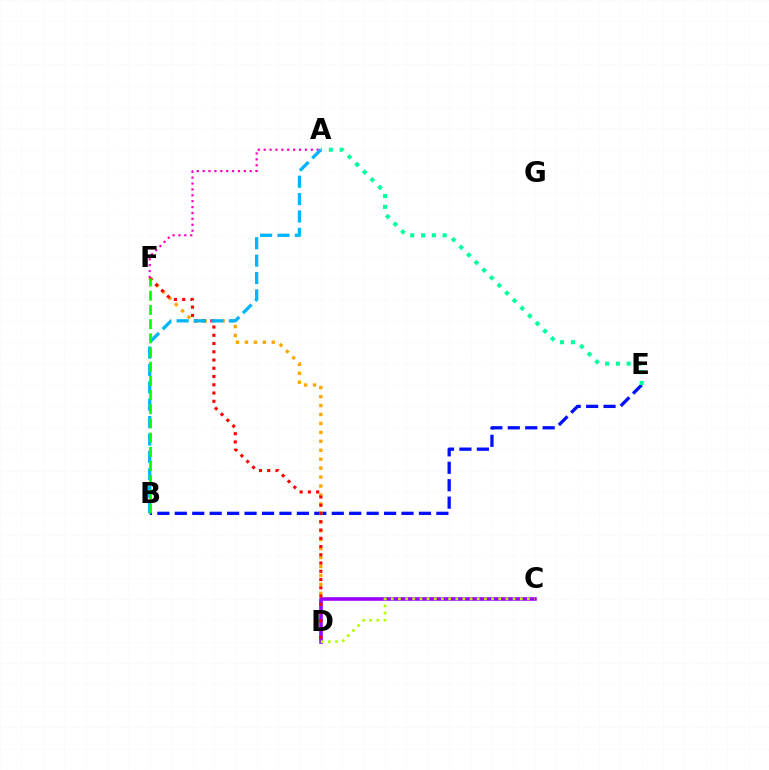{('A', 'F'): [{'color': '#ff00bd', 'line_style': 'dotted', 'thickness': 1.6}], ('B', 'E'): [{'color': '#0010ff', 'line_style': 'dashed', 'thickness': 2.37}], ('D', 'F'): [{'color': '#ffa500', 'line_style': 'dotted', 'thickness': 2.43}, {'color': '#ff0000', 'line_style': 'dotted', 'thickness': 2.24}], ('C', 'D'): [{'color': '#9b00ff', 'line_style': 'solid', 'thickness': 2.58}, {'color': '#b3ff00', 'line_style': 'dotted', 'thickness': 1.95}], ('A', 'E'): [{'color': '#00ff9d', 'line_style': 'dotted', 'thickness': 2.93}], ('A', 'B'): [{'color': '#00b5ff', 'line_style': 'dashed', 'thickness': 2.36}], ('B', 'F'): [{'color': '#08ff00', 'line_style': 'dashed', 'thickness': 1.93}]}